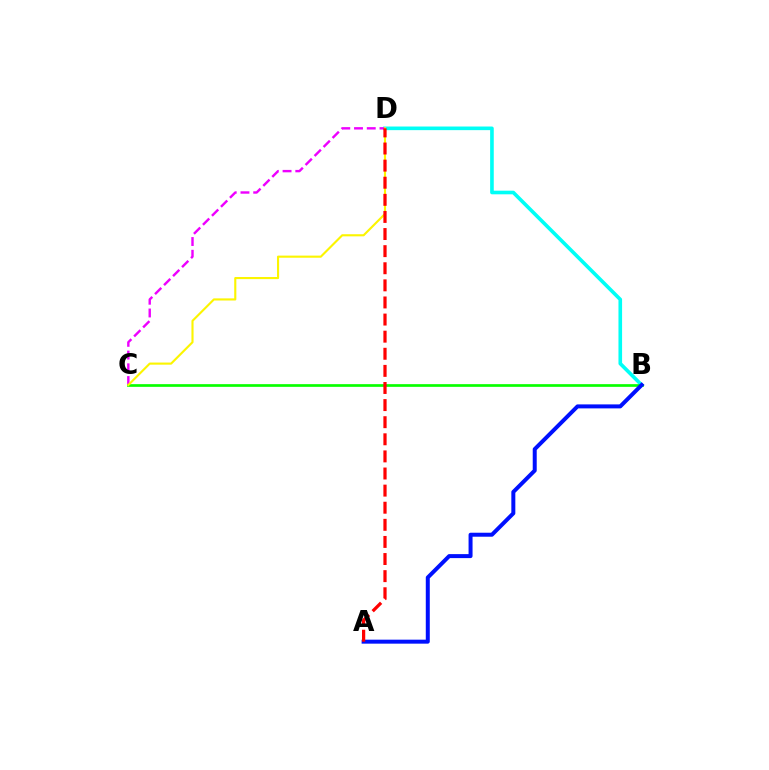{('B', 'D'): [{'color': '#00fff6', 'line_style': 'solid', 'thickness': 2.61}], ('C', 'D'): [{'color': '#ee00ff', 'line_style': 'dashed', 'thickness': 1.73}, {'color': '#fcf500', 'line_style': 'solid', 'thickness': 1.53}], ('B', 'C'): [{'color': '#08ff00', 'line_style': 'solid', 'thickness': 1.93}], ('A', 'B'): [{'color': '#0010ff', 'line_style': 'solid', 'thickness': 2.87}], ('A', 'D'): [{'color': '#ff0000', 'line_style': 'dashed', 'thickness': 2.32}]}